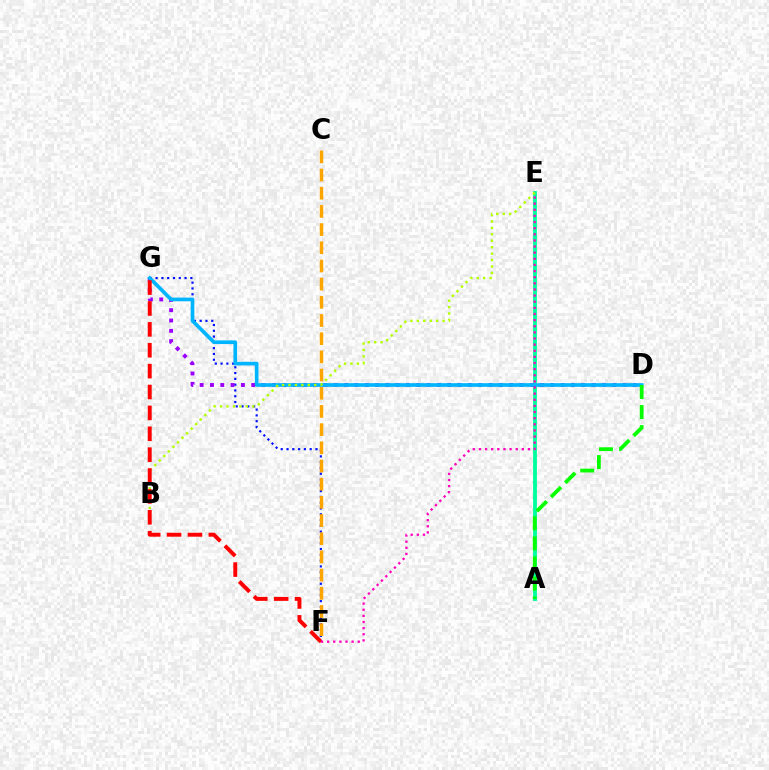{('F', 'G'): [{'color': '#0010ff', 'line_style': 'dotted', 'thickness': 1.57}, {'color': '#ff0000', 'line_style': 'dashed', 'thickness': 2.84}], ('A', 'E'): [{'color': '#00ff9d', 'line_style': 'solid', 'thickness': 2.76}], ('C', 'F'): [{'color': '#ffa500', 'line_style': 'dashed', 'thickness': 2.47}], ('D', 'G'): [{'color': '#9b00ff', 'line_style': 'dotted', 'thickness': 2.8}, {'color': '#00b5ff', 'line_style': 'solid', 'thickness': 2.65}], ('B', 'E'): [{'color': '#b3ff00', 'line_style': 'dotted', 'thickness': 1.75}], ('A', 'D'): [{'color': '#08ff00', 'line_style': 'dashed', 'thickness': 2.73}], ('E', 'F'): [{'color': '#ff00bd', 'line_style': 'dotted', 'thickness': 1.67}]}